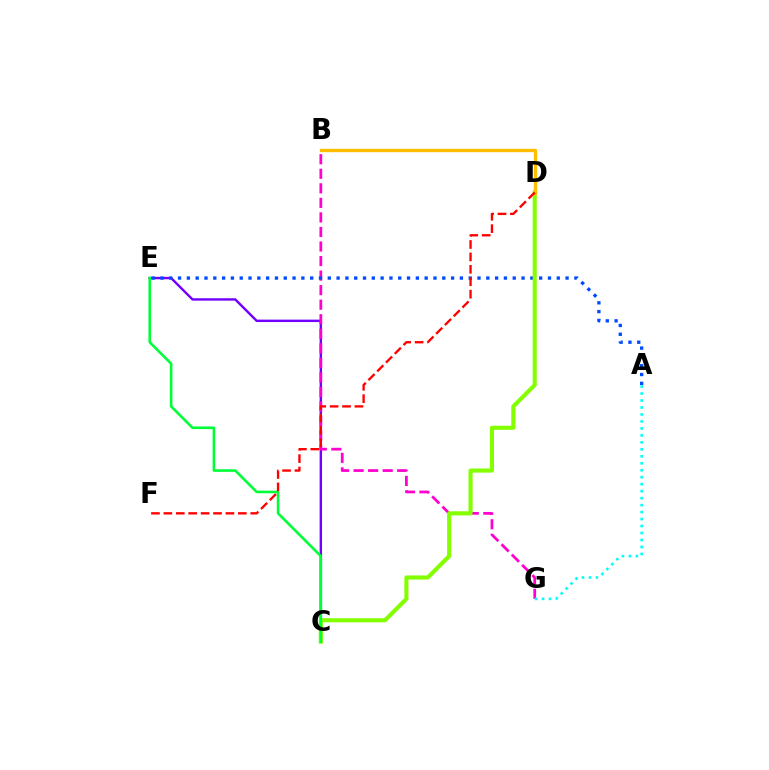{('C', 'E'): [{'color': '#7200ff', 'line_style': 'solid', 'thickness': 1.74}, {'color': '#00ff39', 'line_style': 'solid', 'thickness': 1.87}], ('B', 'G'): [{'color': '#ff00cf', 'line_style': 'dashed', 'thickness': 1.98}], ('A', 'G'): [{'color': '#00fff6', 'line_style': 'dotted', 'thickness': 1.89}], ('A', 'E'): [{'color': '#004bff', 'line_style': 'dotted', 'thickness': 2.39}], ('C', 'D'): [{'color': '#84ff00', 'line_style': 'solid', 'thickness': 2.96}], ('B', 'D'): [{'color': '#ffbd00', 'line_style': 'solid', 'thickness': 2.41}], ('D', 'F'): [{'color': '#ff0000', 'line_style': 'dashed', 'thickness': 1.69}]}